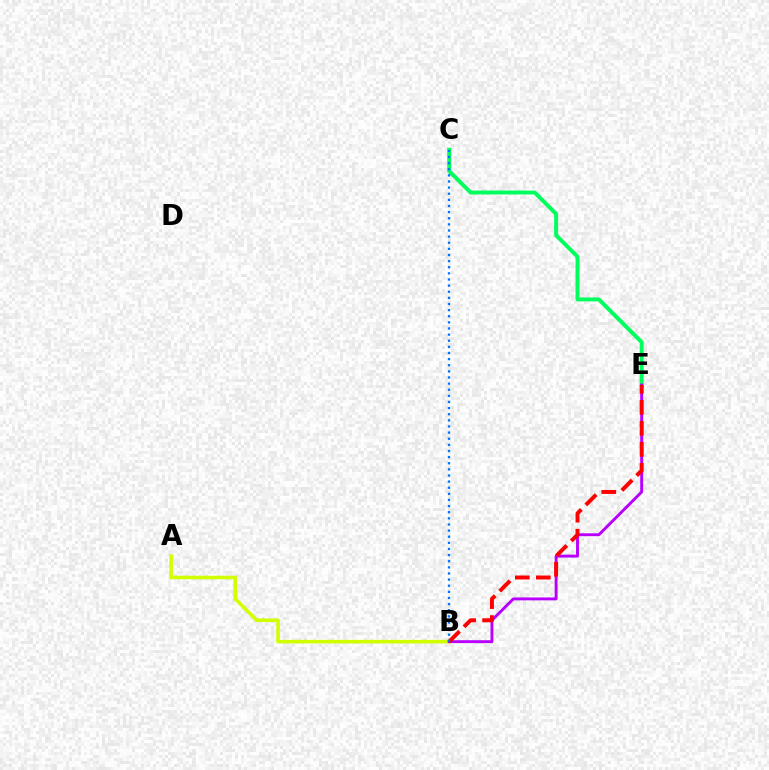{('C', 'E'): [{'color': '#00ff5c', 'line_style': 'solid', 'thickness': 2.84}], ('A', 'B'): [{'color': '#d1ff00', 'line_style': 'solid', 'thickness': 2.57}], ('B', 'E'): [{'color': '#b900ff', 'line_style': 'solid', 'thickness': 2.09}, {'color': '#ff0000', 'line_style': 'dashed', 'thickness': 2.85}], ('B', 'C'): [{'color': '#0074ff', 'line_style': 'dotted', 'thickness': 1.66}]}